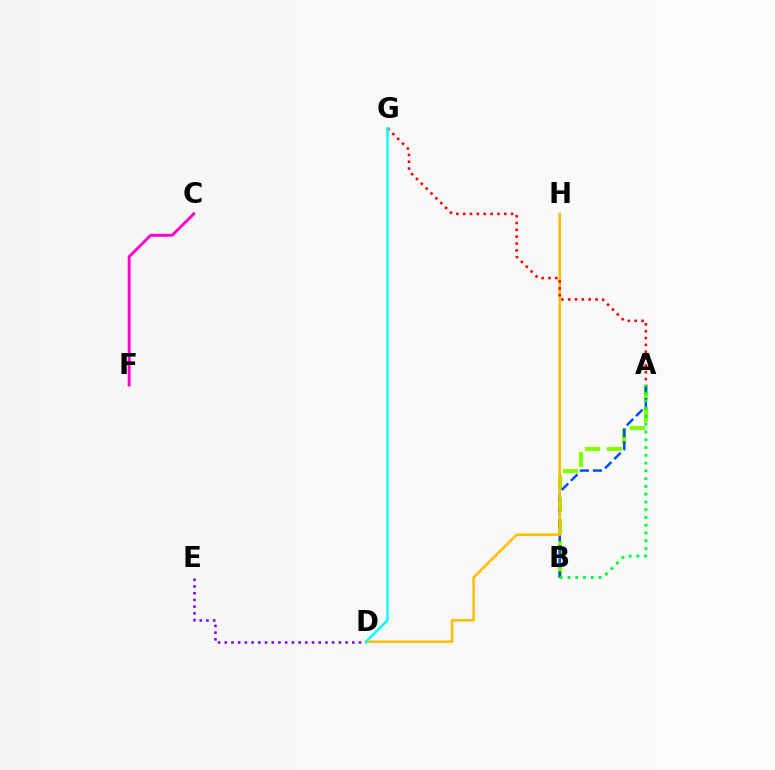{('D', 'E'): [{'color': '#7200ff', 'line_style': 'dotted', 'thickness': 1.82}], ('A', 'B'): [{'color': '#84ff00', 'line_style': 'dashed', 'thickness': 2.98}, {'color': '#004bff', 'line_style': 'dashed', 'thickness': 1.77}, {'color': '#00ff39', 'line_style': 'dotted', 'thickness': 2.11}], ('D', 'H'): [{'color': '#ffbd00', 'line_style': 'solid', 'thickness': 1.81}], ('A', 'G'): [{'color': '#ff0000', 'line_style': 'dotted', 'thickness': 1.86}], ('C', 'F'): [{'color': '#ff00cf', 'line_style': 'solid', 'thickness': 2.09}], ('D', 'G'): [{'color': '#00fff6', 'line_style': 'solid', 'thickness': 1.75}]}